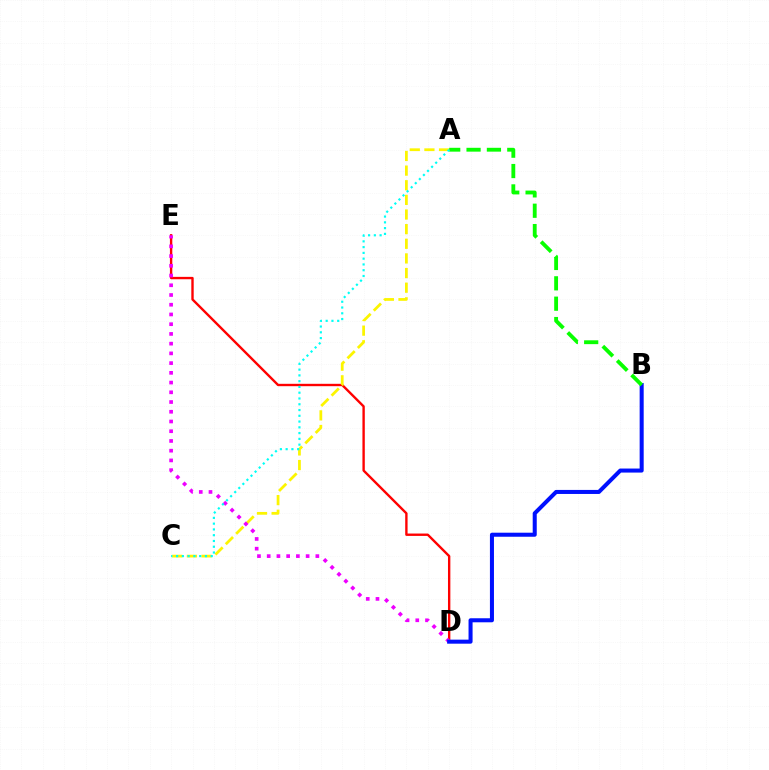{('D', 'E'): [{'color': '#ff0000', 'line_style': 'solid', 'thickness': 1.71}, {'color': '#ee00ff', 'line_style': 'dotted', 'thickness': 2.64}], ('A', 'C'): [{'color': '#fcf500', 'line_style': 'dashed', 'thickness': 1.99}, {'color': '#00fff6', 'line_style': 'dotted', 'thickness': 1.57}], ('B', 'D'): [{'color': '#0010ff', 'line_style': 'solid', 'thickness': 2.91}], ('A', 'B'): [{'color': '#08ff00', 'line_style': 'dashed', 'thickness': 2.77}]}